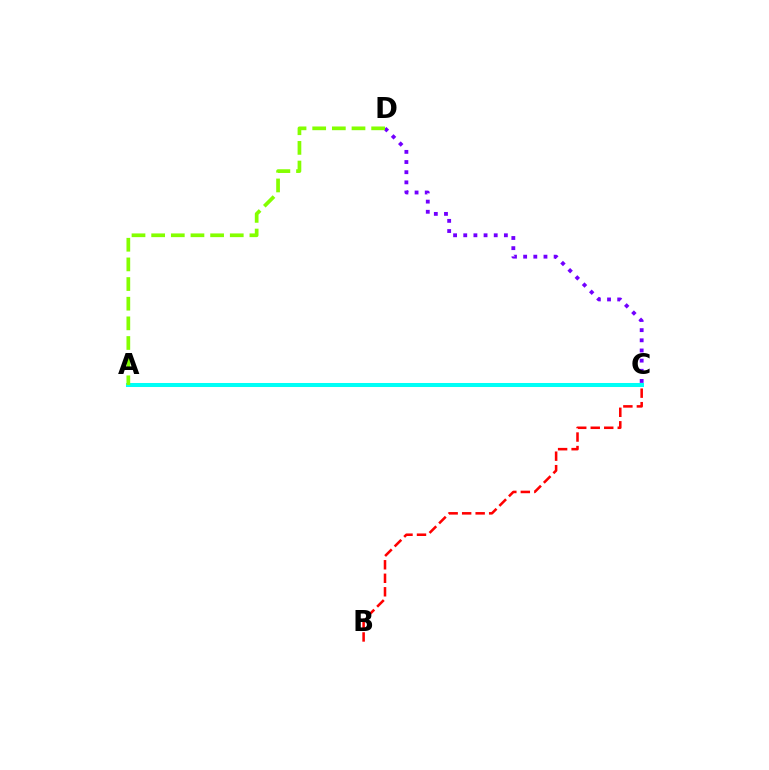{('A', 'C'): [{'color': '#00fff6', 'line_style': 'solid', 'thickness': 2.9}], ('C', 'D'): [{'color': '#7200ff', 'line_style': 'dotted', 'thickness': 2.76}], ('B', 'C'): [{'color': '#ff0000', 'line_style': 'dashed', 'thickness': 1.83}], ('A', 'D'): [{'color': '#84ff00', 'line_style': 'dashed', 'thickness': 2.67}]}